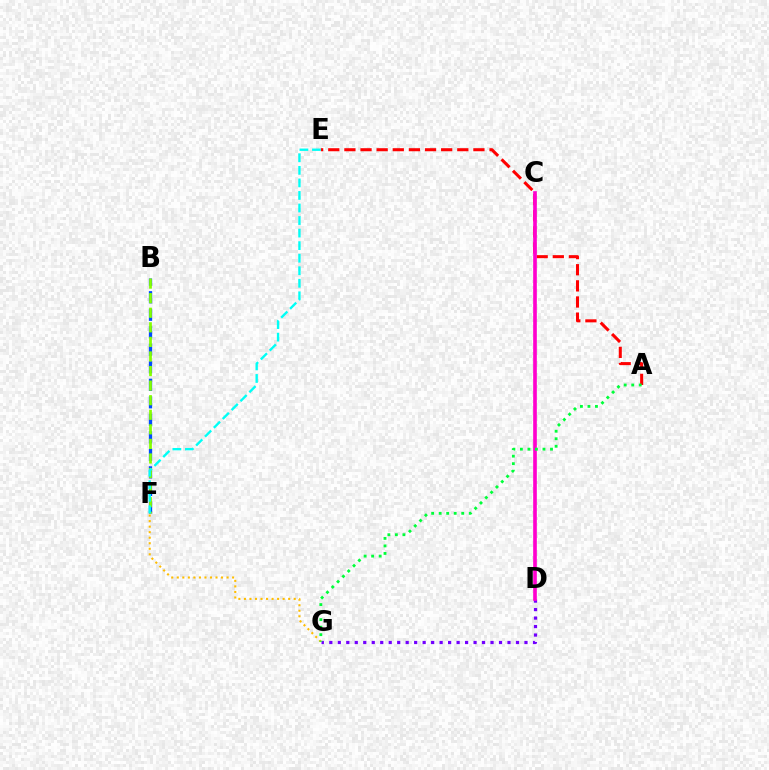{('B', 'F'): [{'color': '#004bff', 'line_style': 'dashed', 'thickness': 2.38}, {'color': '#84ff00', 'line_style': 'dashed', 'thickness': 1.98}], ('F', 'G'): [{'color': '#ffbd00', 'line_style': 'dotted', 'thickness': 1.5}], ('A', 'E'): [{'color': '#ff0000', 'line_style': 'dashed', 'thickness': 2.19}], ('D', 'G'): [{'color': '#7200ff', 'line_style': 'dotted', 'thickness': 2.31}], ('E', 'F'): [{'color': '#00fff6', 'line_style': 'dashed', 'thickness': 1.7}], ('C', 'D'): [{'color': '#ff00cf', 'line_style': 'solid', 'thickness': 2.63}], ('A', 'G'): [{'color': '#00ff39', 'line_style': 'dotted', 'thickness': 2.04}]}